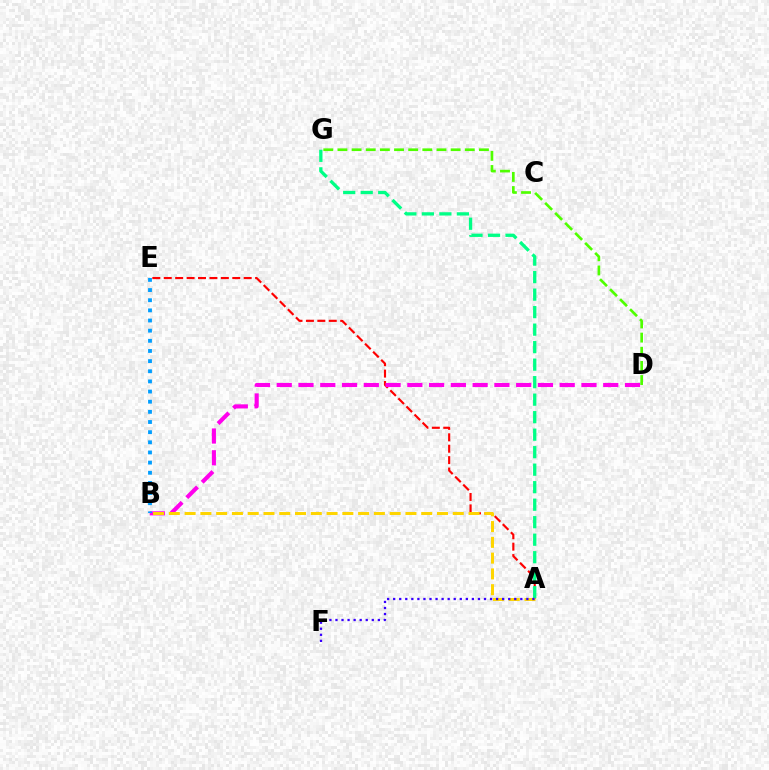{('A', 'E'): [{'color': '#ff0000', 'line_style': 'dashed', 'thickness': 1.55}], ('B', 'D'): [{'color': '#ff00ed', 'line_style': 'dashed', 'thickness': 2.96}], ('D', 'G'): [{'color': '#4fff00', 'line_style': 'dashed', 'thickness': 1.92}], ('A', 'G'): [{'color': '#00ff86', 'line_style': 'dashed', 'thickness': 2.38}], ('A', 'B'): [{'color': '#ffd500', 'line_style': 'dashed', 'thickness': 2.14}], ('A', 'F'): [{'color': '#3700ff', 'line_style': 'dotted', 'thickness': 1.64}], ('B', 'E'): [{'color': '#009eff', 'line_style': 'dotted', 'thickness': 2.76}]}